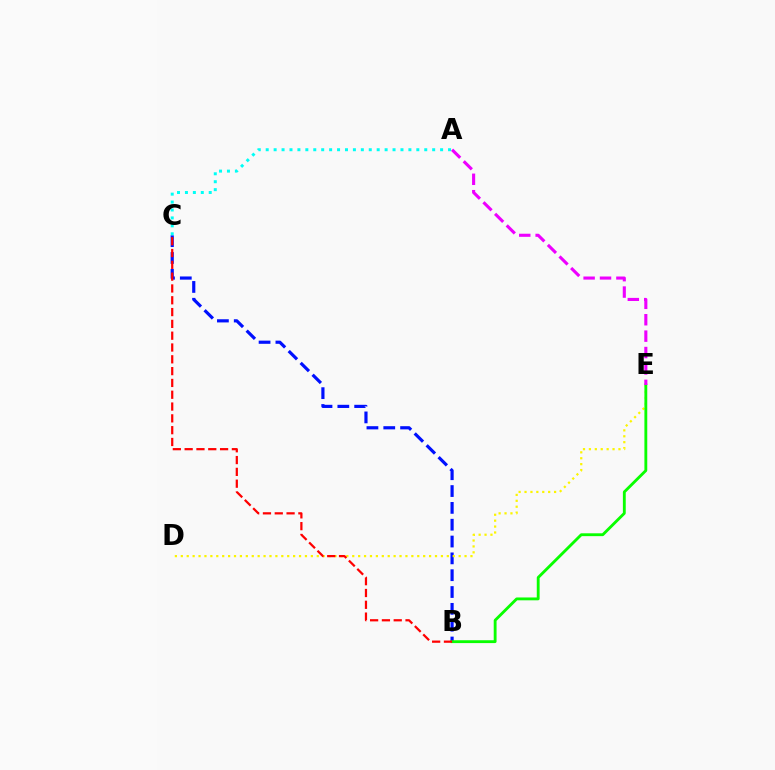{('B', 'C'): [{'color': '#0010ff', 'line_style': 'dashed', 'thickness': 2.29}, {'color': '#ff0000', 'line_style': 'dashed', 'thickness': 1.6}], ('D', 'E'): [{'color': '#fcf500', 'line_style': 'dotted', 'thickness': 1.61}], ('B', 'E'): [{'color': '#08ff00', 'line_style': 'solid', 'thickness': 2.05}], ('A', 'E'): [{'color': '#ee00ff', 'line_style': 'dashed', 'thickness': 2.23}], ('A', 'C'): [{'color': '#00fff6', 'line_style': 'dotted', 'thickness': 2.15}]}